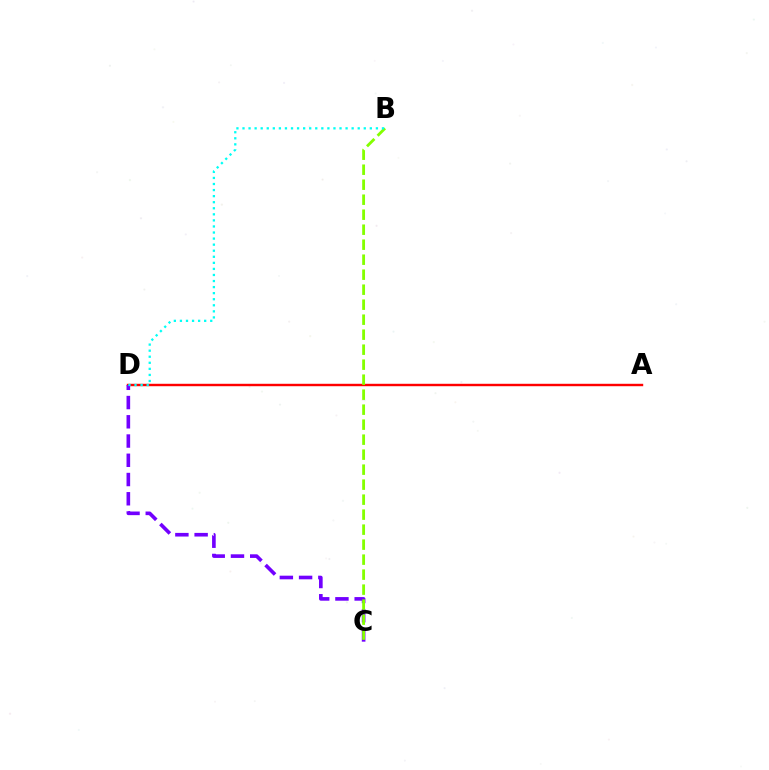{('A', 'D'): [{'color': '#ff0000', 'line_style': 'solid', 'thickness': 1.74}], ('C', 'D'): [{'color': '#7200ff', 'line_style': 'dashed', 'thickness': 2.61}], ('B', 'C'): [{'color': '#84ff00', 'line_style': 'dashed', 'thickness': 2.04}], ('B', 'D'): [{'color': '#00fff6', 'line_style': 'dotted', 'thickness': 1.65}]}